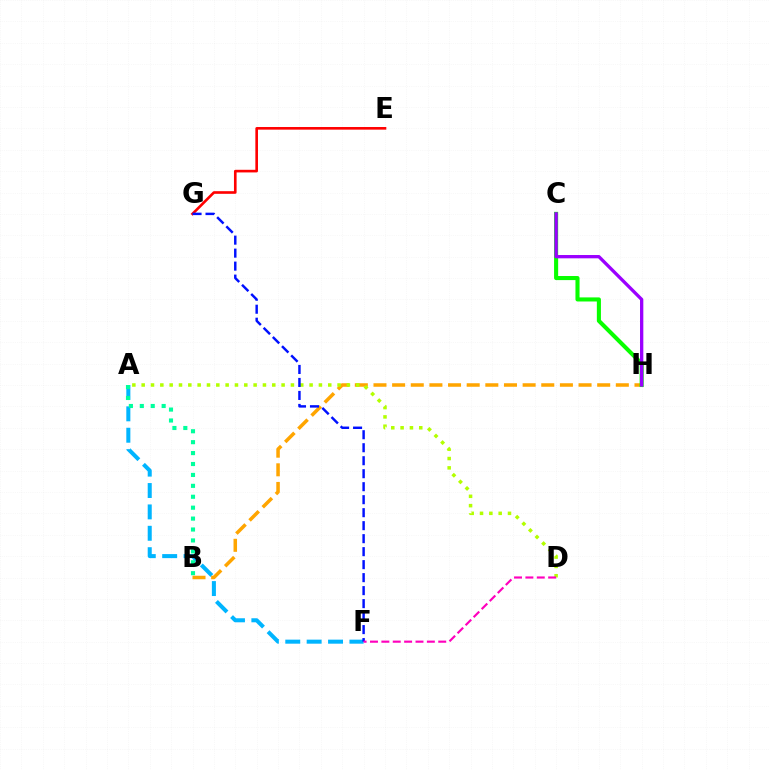{('A', 'F'): [{'color': '#00b5ff', 'line_style': 'dashed', 'thickness': 2.9}], ('E', 'G'): [{'color': '#ff0000', 'line_style': 'solid', 'thickness': 1.89}], ('A', 'B'): [{'color': '#00ff9d', 'line_style': 'dotted', 'thickness': 2.97}], ('B', 'H'): [{'color': '#ffa500', 'line_style': 'dashed', 'thickness': 2.53}], ('A', 'D'): [{'color': '#b3ff00', 'line_style': 'dotted', 'thickness': 2.53}], ('F', 'G'): [{'color': '#0010ff', 'line_style': 'dashed', 'thickness': 1.76}], ('C', 'H'): [{'color': '#08ff00', 'line_style': 'solid', 'thickness': 2.94}, {'color': '#9b00ff', 'line_style': 'solid', 'thickness': 2.38}], ('D', 'F'): [{'color': '#ff00bd', 'line_style': 'dashed', 'thickness': 1.55}]}